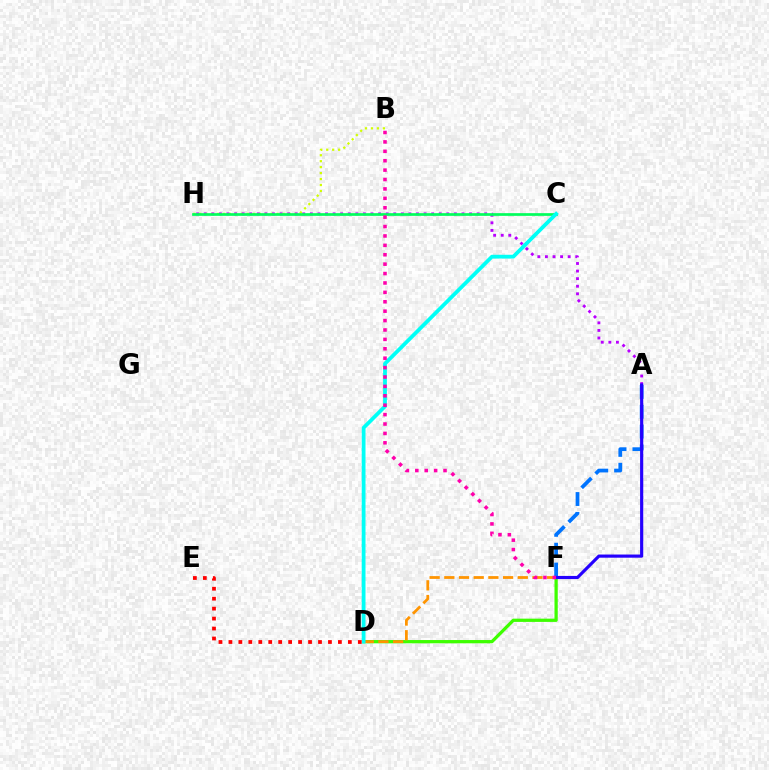{('B', 'H'): [{'color': '#d1ff00', 'line_style': 'dotted', 'thickness': 1.62}], ('D', 'F'): [{'color': '#3dff00', 'line_style': 'solid', 'thickness': 2.34}, {'color': '#ff9400', 'line_style': 'dashed', 'thickness': 2.0}], ('A', 'H'): [{'color': '#b900ff', 'line_style': 'dotted', 'thickness': 2.06}], ('C', 'H'): [{'color': '#00ff5c', 'line_style': 'solid', 'thickness': 1.95}], ('C', 'D'): [{'color': '#00fff6', 'line_style': 'solid', 'thickness': 2.72}], ('D', 'E'): [{'color': '#ff0000', 'line_style': 'dotted', 'thickness': 2.7}], ('A', 'F'): [{'color': '#0074ff', 'line_style': 'dashed', 'thickness': 2.7}, {'color': '#2500ff', 'line_style': 'solid', 'thickness': 2.27}], ('B', 'F'): [{'color': '#ff00ac', 'line_style': 'dotted', 'thickness': 2.55}]}